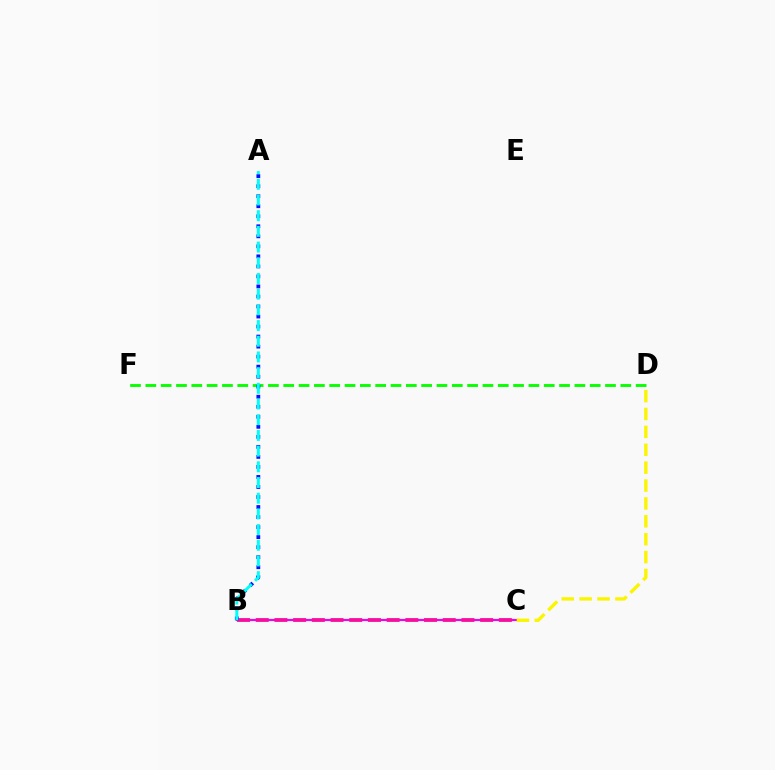{('D', 'F'): [{'color': '#08ff00', 'line_style': 'dashed', 'thickness': 2.08}], ('B', 'C'): [{'color': '#ff0000', 'line_style': 'dashed', 'thickness': 2.54}, {'color': '#ee00ff', 'line_style': 'solid', 'thickness': 1.55}], ('A', 'B'): [{'color': '#0010ff', 'line_style': 'dotted', 'thickness': 2.72}, {'color': '#00fff6', 'line_style': 'dashed', 'thickness': 2.13}], ('C', 'D'): [{'color': '#fcf500', 'line_style': 'dashed', 'thickness': 2.43}]}